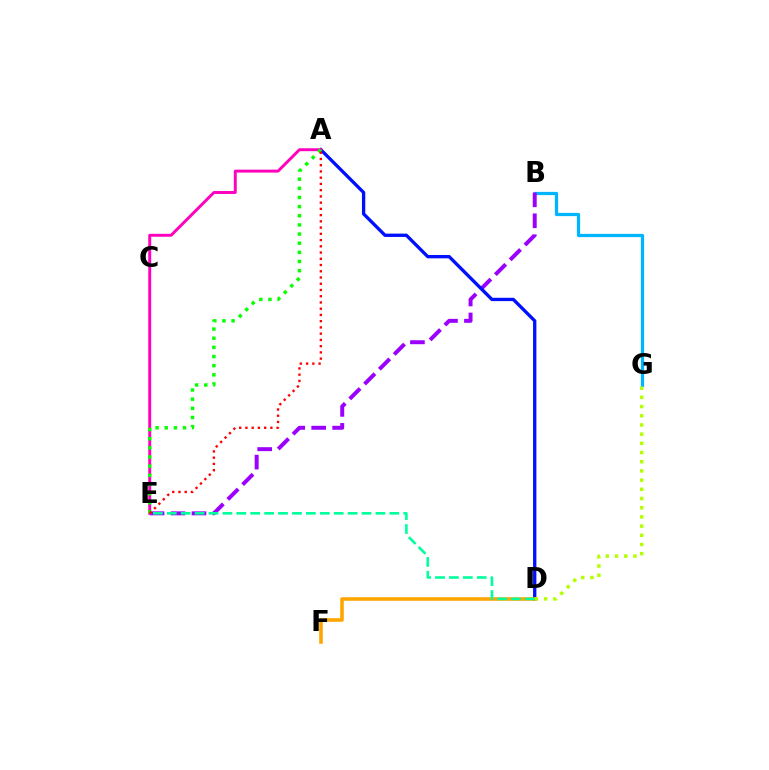{('B', 'G'): [{'color': '#00b5ff', 'line_style': 'solid', 'thickness': 2.33}], ('B', 'E'): [{'color': '#9b00ff', 'line_style': 'dashed', 'thickness': 2.85}], ('A', 'D'): [{'color': '#0010ff', 'line_style': 'solid', 'thickness': 2.39}], ('A', 'E'): [{'color': '#ff00bd', 'line_style': 'solid', 'thickness': 2.12}, {'color': '#08ff00', 'line_style': 'dotted', 'thickness': 2.49}, {'color': '#ff0000', 'line_style': 'dotted', 'thickness': 1.7}], ('D', 'F'): [{'color': '#ffa500', 'line_style': 'solid', 'thickness': 2.57}], ('D', 'E'): [{'color': '#00ff9d', 'line_style': 'dashed', 'thickness': 1.89}], ('D', 'G'): [{'color': '#b3ff00', 'line_style': 'dotted', 'thickness': 2.5}]}